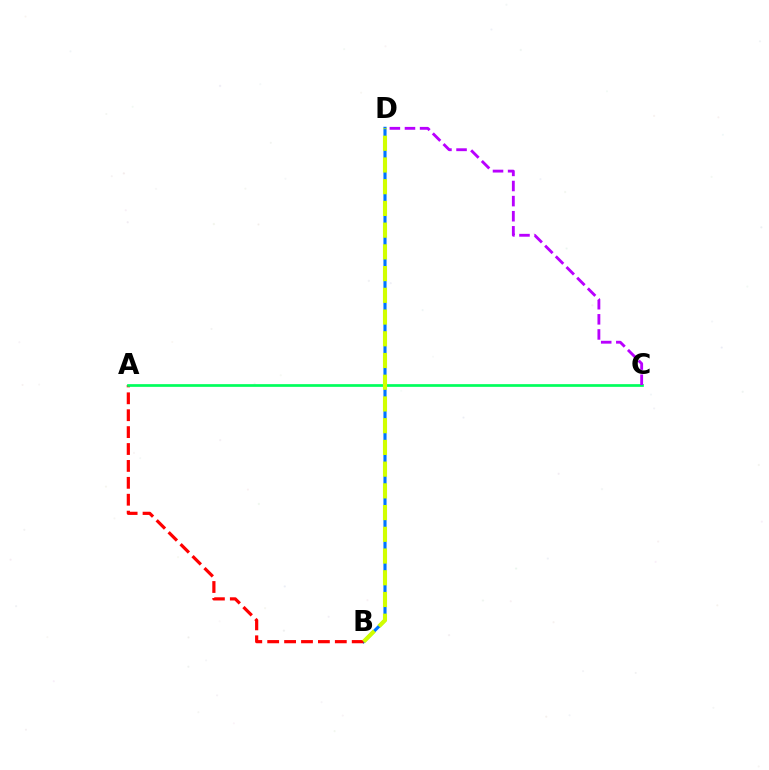{('B', 'D'): [{'color': '#0074ff', 'line_style': 'solid', 'thickness': 2.26}, {'color': '#d1ff00', 'line_style': 'dashed', 'thickness': 2.95}], ('A', 'B'): [{'color': '#ff0000', 'line_style': 'dashed', 'thickness': 2.3}], ('A', 'C'): [{'color': '#00ff5c', 'line_style': 'solid', 'thickness': 1.95}], ('C', 'D'): [{'color': '#b900ff', 'line_style': 'dashed', 'thickness': 2.05}]}